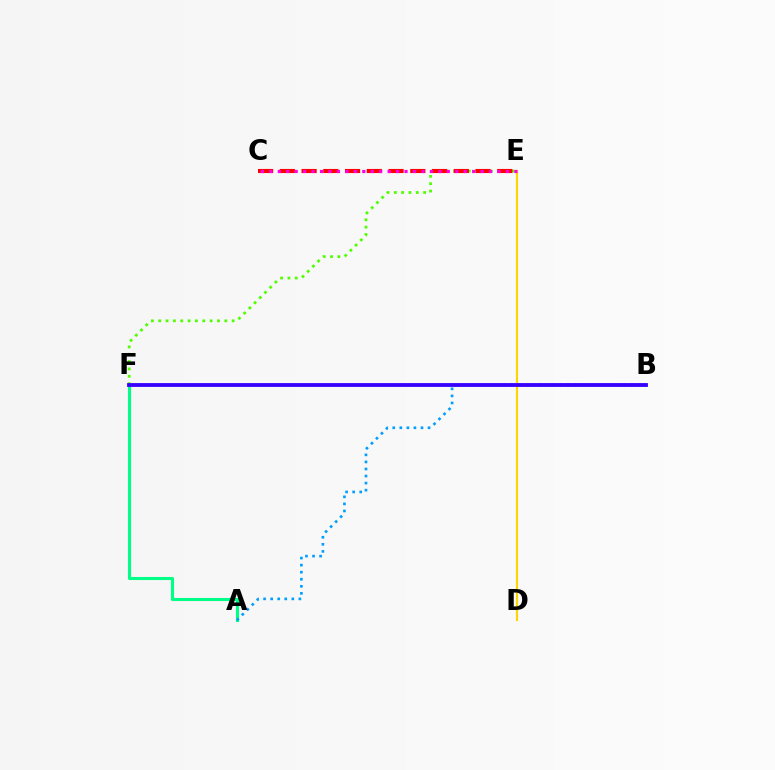{('A', 'F'): [{'color': '#00ff86', 'line_style': 'solid', 'thickness': 2.23}], ('D', 'E'): [{'color': '#ffd500', 'line_style': 'solid', 'thickness': 1.55}], ('A', 'B'): [{'color': '#009eff', 'line_style': 'dotted', 'thickness': 1.92}], ('E', 'F'): [{'color': '#4fff00', 'line_style': 'dotted', 'thickness': 1.99}], ('C', 'E'): [{'color': '#ff0000', 'line_style': 'dashed', 'thickness': 2.95}, {'color': '#ff00ed', 'line_style': 'dotted', 'thickness': 2.3}], ('B', 'F'): [{'color': '#3700ff', 'line_style': 'solid', 'thickness': 2.75}]}